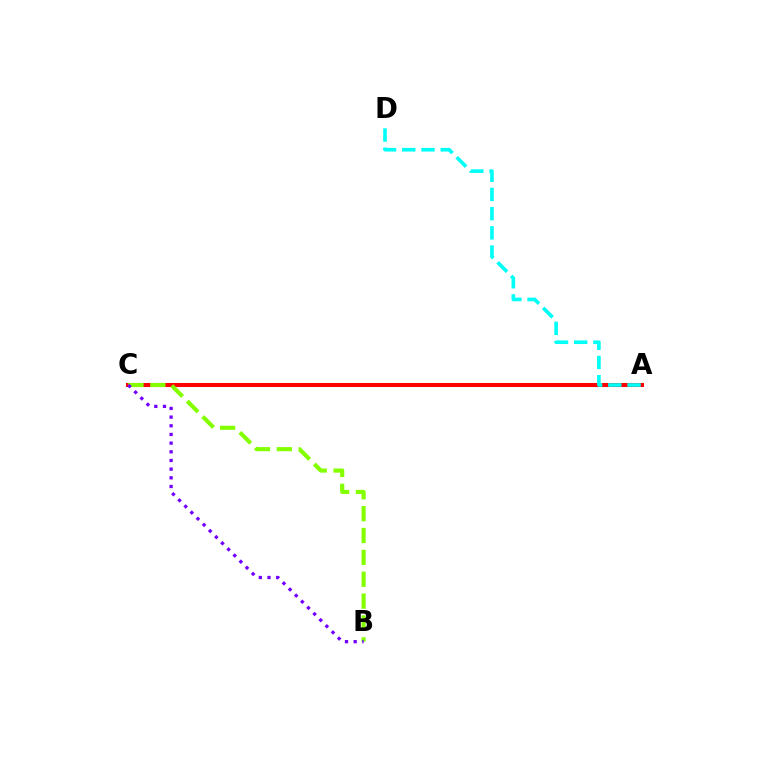{('A', 'C'): [{'color': '#ff0000', 'line_style': 'solid', 'thickness': 2.91}], ('A', 'D'): [{'color': '#00fff6', 'line_style': 'dashed', 'thickness': 2.61}], ('B', 'C'): [{'color': '#84ff00', 'line_style': 'dashed', 'thickness': 2.97}, {'color': '#7200ff', 'line_style': 'dotted', 'thickness': 2.36}]}